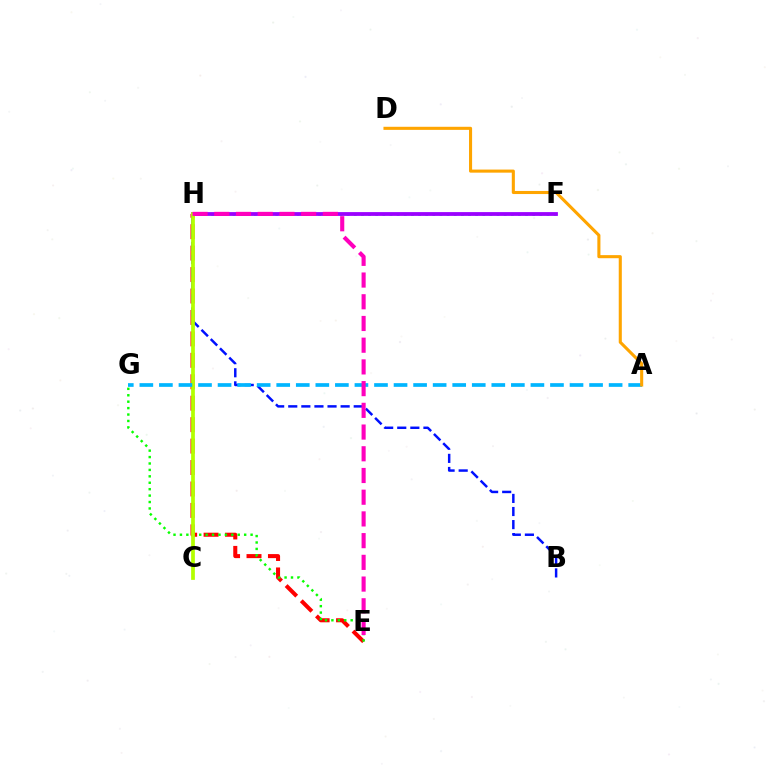{('E', 'H'): [{'color': '#ff0000', 'line_style': 'dashed', 'thickness': 2.91}, {'color': '#ff00bd', 'line_style': 'dashed', 'thickness': 2.95}], ('F', 'H'): [{'color': '#00ff9d', 'line_style': 'dotted', 'thickness': 1.94}, {'color': '#9b00ff', 'line_style': 'solid', 'thickness': 2.73}], ('B', 'H'): [{'color': '#0010ff', 'line_style': 'dashed', 'thickness': 1.78}], ('E', 'G'): [{'color': '#08ff00', 'line_style': 'dotted', 'thickness': 1.75}], ('C', 'H'): [{'color': '#b3ff00', 'line_style': 'solid', 'thickness': 2.69}], ('A', 'G'): [{'color': '#00b5ff', 'line_style': 'dashed', 'thickness': 2.66}], ('A', 'D'): [{'color': '#ffa500', 'line_style': 'solid', 'thickness': 2.22}]}